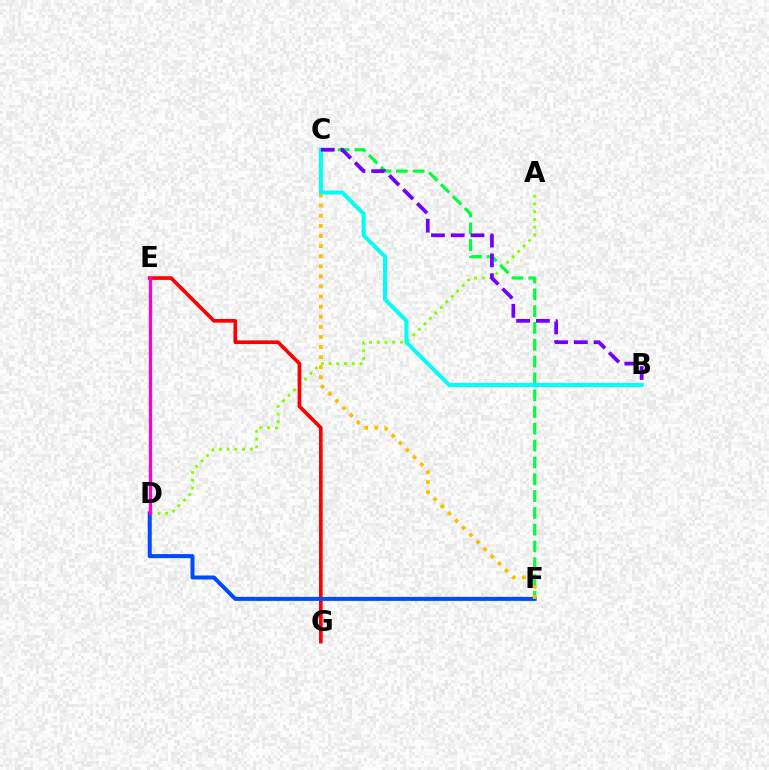{('A', 'D'): [{'color': '#84ff00', 'line_style': 'dotted', 'thickness': 2.1}], ('E', 'G'): [{'color': '#ff0000', 'line_style': 'solid', 'thickness': 2.63}], ('C', 'F'): [{'color': '#00ff39', 'line_style': 'dashed', 'thickness': 2.28}, {'color': '#ffbd00', 'line_style': 'dotted', 'thickness': 2.74}], ('D', 'F'): [{'color': '#004bff', 'line_style': 'solid', 'thickness': 2.89}], ('B', 'C'): [{'color': '#00fff6', 'line_style': 'solid', 'thickness': 2.89}, {'color': '#7200ff', 'line_style': 'dashed', 'thickness': 2.69}], ('D', 'E'): [{'color': '#ff00cf', 'line_style': 'solid', 'thickness': 2.36}]}